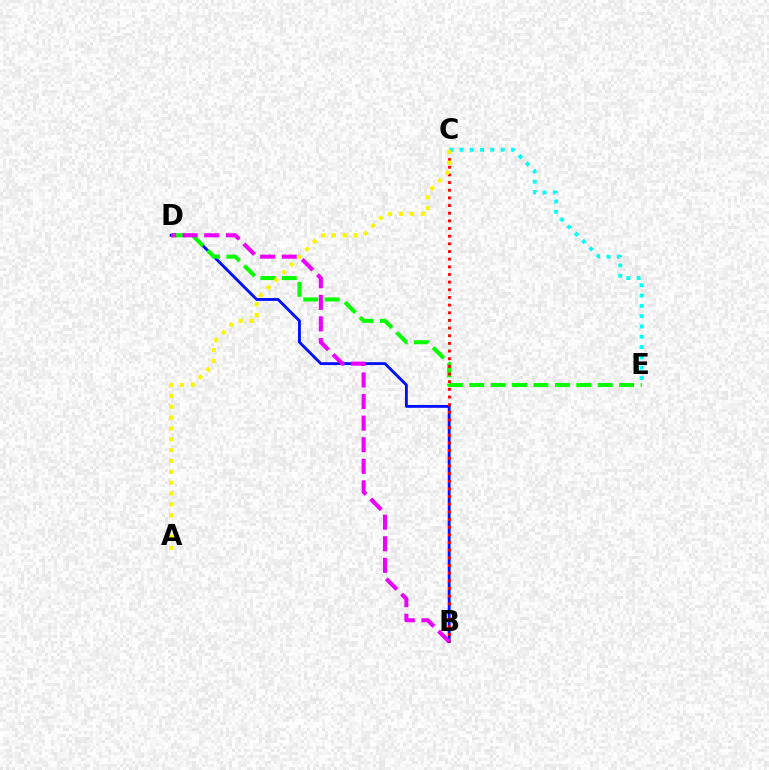{('B', 'D'): [{'color': '#0010ff', 'line_style': 'solid', 'thickness': 2.06}, {'color': '#ee00ff', 'line_style': 'dashed', 'thickness': 2.93}], ('D', 'E'): [{'color': '#08ff00', 'line_style': 'dashed', 'thickness': 2.91}], ('C', 'E'): [{'color': '#00fff6', 'line_style': 'dotted', 'thickness': 2.8}], ('B', 'C'): [{'color': '#ff0000', 'line_style': 'dotted', 'thickness': 2.08}], ('A', 'C'): [{'color': '#fcf500', 'line_style': 'dotted', 'thickness': 2.95}]}